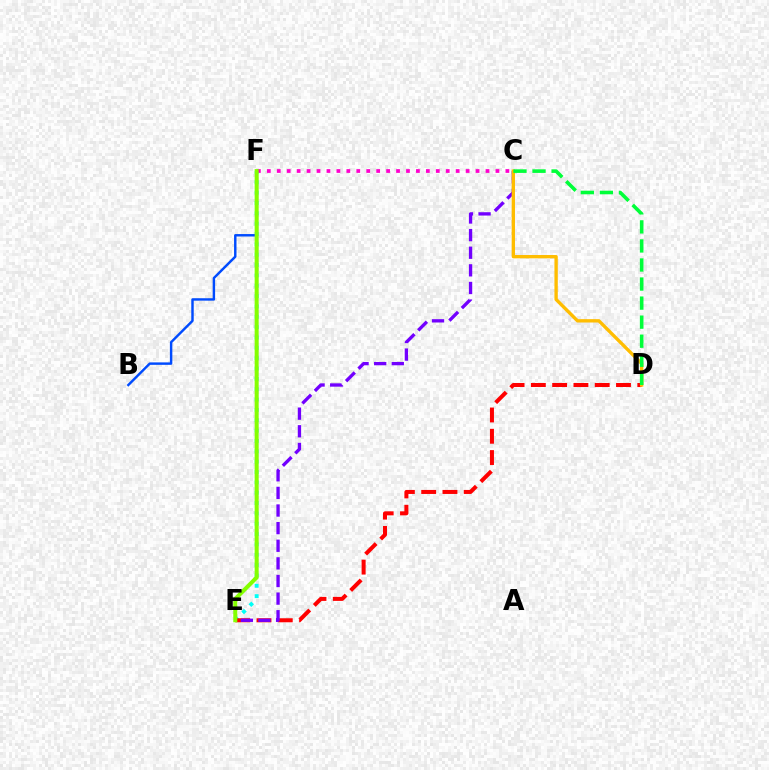{('E', 'F'): [{'color': '#00fff6', 'line_style': 'dotted', 'thickness': 2.81}, {'color': '#84ff00', 'line_style': 'solid', 'thickness': 2.89}], ('D', 'E'): [{'color': '#ff0000', 'line_style': 'dashed', 'thickness': 2.89}], ('C', 'E'): [{'color': '#7200ff', 'line_style': 'dashed', 'thickness': 2.39}], ('C', 'D'): [{'color': '#ffbd00', 'line_style': 'solid', 'thickness': 2.41}, {'color': '#00ff39', 'line_style': 'dashed', 'thickness': 2.59}], ('C', 'F'): [{'color': '#ff00cf', 'line_style': 'dotted', 'thickness': 2.7}], ('B', 'F'): [{'color': '#004bff', 'line_style': 'solid', 'thickness': 1.75}]}